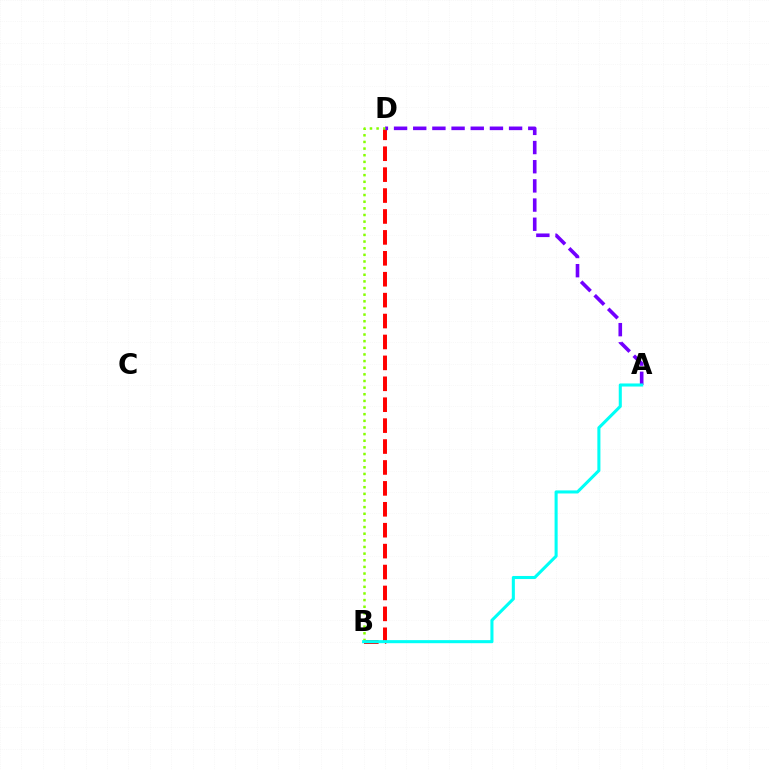{('B', 'D'): [{'color': '#ff0000', 'line_style': 'dashed', 'thickness': 2.84}, {'color': '#84ff00', 'line_style': 'dotted', 'thickness': 1.8}], ('A', 'D'): [{'color': '#7200ff', 'line_style': 'dashed', 'thickness': 2.6}], ('A', 'B'): [{'color': '#00fff6', 'line_style': 'solid', 'thickness': 2.21}]}